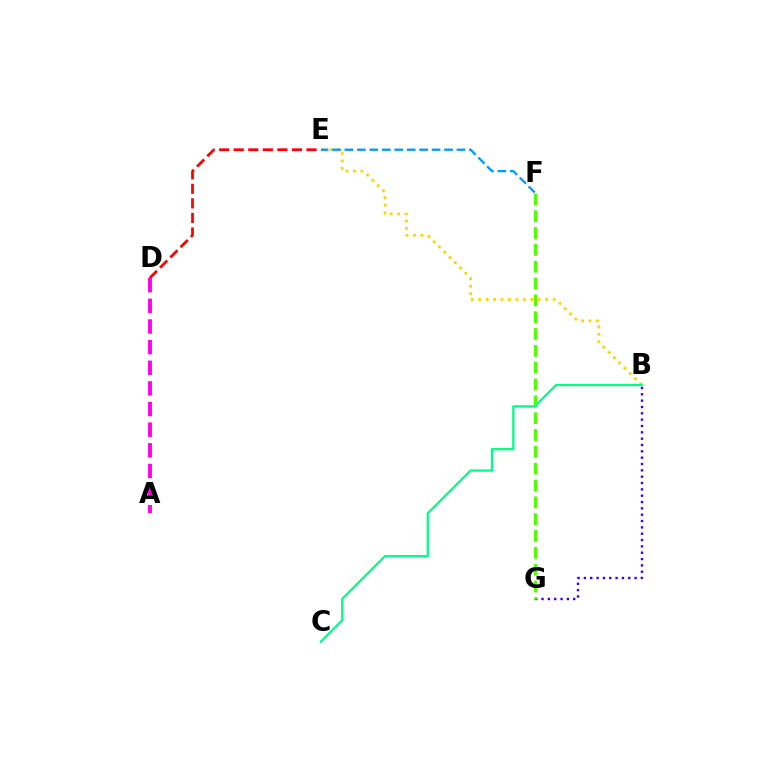{('B', 'G'): [{'color': '#3700ff', 'line_style': 'dotted', 'thickness': 1.72}], ('B', 'E'): [{'color': '#ffd500', 'line_style': 'dotted', 'thickness': 2.02}], ('F', 'G'): [{'color': '#4fff00', 'line_style': 'dashed', 'thickness': 2.29}], ('B', 'C'): [{'color': '#00ff86', 'line_style': 'solid', 'thickness': 1.65}], ('D', 'E'): [{'color': '#ff0000', 'line_style': 'dashed', 'thickness': 1.98}], ('E', 'F'): [{'color': '#009eff', 'line_style': 'dashed', 'thickness': 1.69}], ('A', 'D'): [{'color': '#ff00ed', 'line_style': 'dashed', 'thickness': 2.8}]}